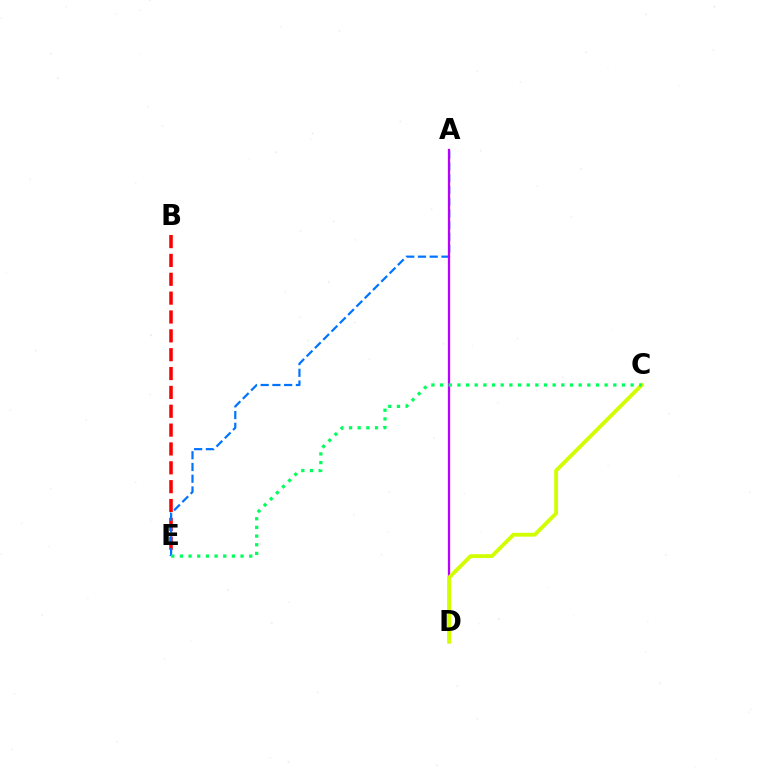{('B', 'E'): [{'color': '#ff0000', 'line_style': 'dashed', 'thickness': 2.56}], ('A', 'E'): [{'color': '#0074ff', 'line_style': 'dashed', 'thickness': 1.59}], ('A', 'D'): [{'color': '#b900ff', 'line_style': 'solid', 'thickness': 1.64}], ('C', 'D'): [{'color': '#d1ff00', 'line_style': 'solid', 'thickness': 2.77}], ('C', 'E'): [{'color': '#00ff5c', 'line_style': 'dotted', 'thickness': 2.35}]}